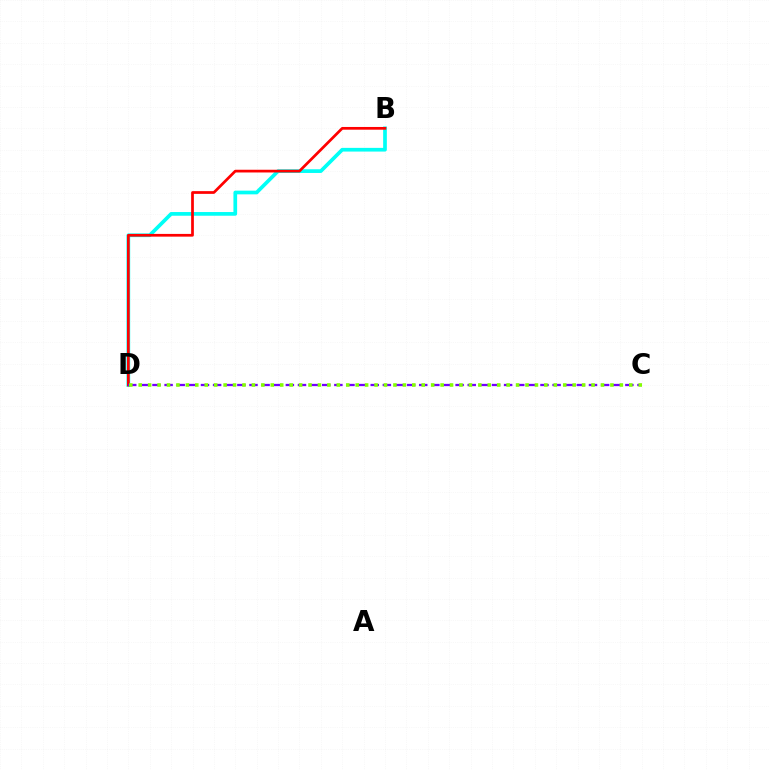{('B', 'D'): [{'color': '#00fff6', 'line_style': 'solid', 'thickness': 2.66}, {'color': '#ff0000', 'line_style': 'solid', 'thickness': 1.96}], ('C', 'D'): [{'color': '#7200ff', 'line_style': 'dashed', 'thickness': 1.65}, {'color': '#84ff00', 'line_style': 'dotted', 'thickness': 2.56}]}